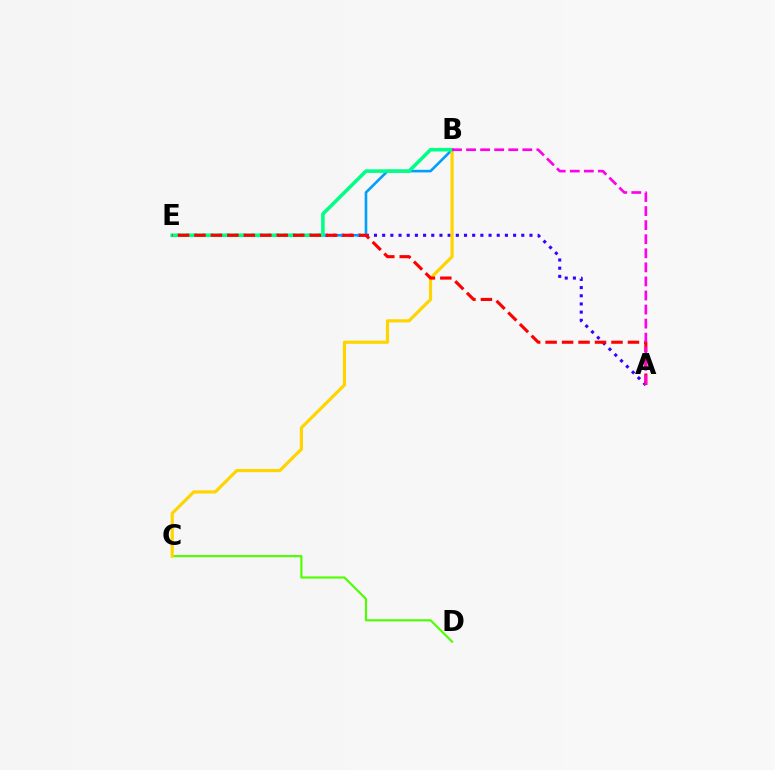{('A', 'E'): [{'color': '#3700ff', 'line_style': 'dotted', 'thickness': 2.22}, {'color': '#ff0000', 'line_style': 'dashed', 'thickness': 2.24}], ('C', 'D'): [{'color': '#4fff00', 'line_style': 'solid', 'thickness': 1.55}], ('B', 'E'): [{'color': '#009eff', 'line_style': 'solid', 'thickness': 1.89}, {'color': '#00ff86', 'line_style': 'solid', 'thickness': 2.57}], ('B', 'C'): [{'color': '#ffd500', 'line_style': 'solid', 'thickness': 2.29}], ('A', 'B'): [{'color': '#ff00ed', 'line_style': 'dashed', 'thickness': 1.91}]}